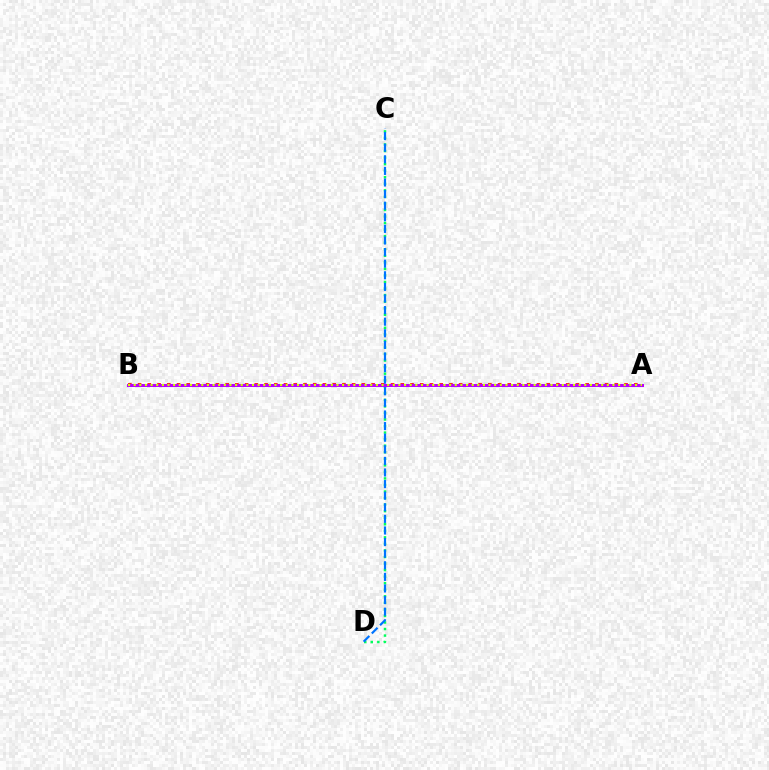{('C', 'D'): [{'color': '#00ff5c', 'line_style': 'dotted', 'thickness': 1.78}, {'color': '#0074ff', 'line_style': 'dashed', 'thickness': 1.58}], ('A', 'B'): [{'color': '#ff0000', 'line_style': 'dotted', 'thickness': 2.64}, {'color': '#b900ff', 'line_style': 'solid', 'thickness': 2.17}, {'color': '#d1ff00', 'line_style': 'dotted', 'thickness': 1.53}]}